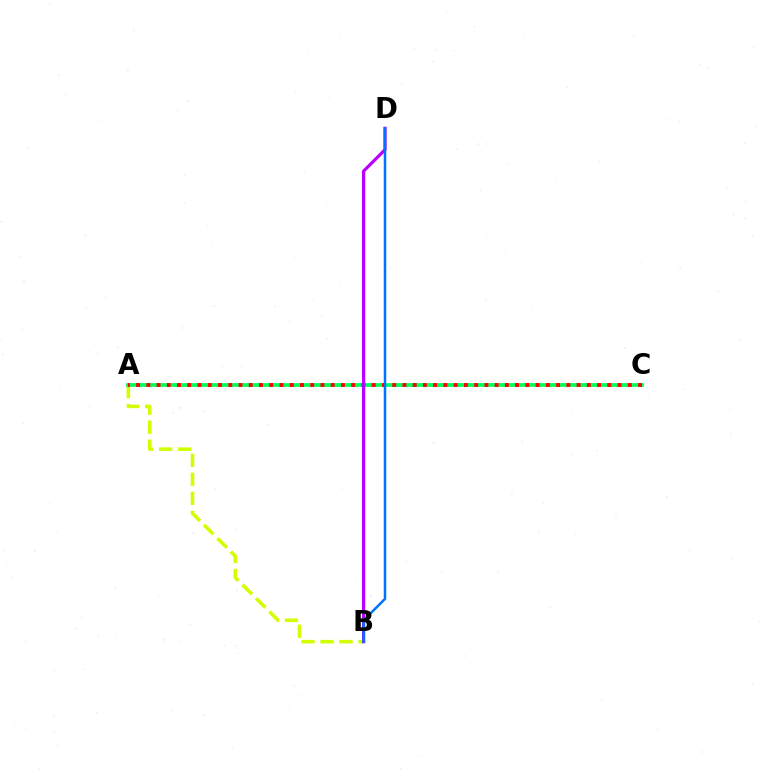{('A', 'B'): [{'color': '#d1ff00', 'line_style': 'dashed', 'thickness': 2.58}], ('A', 'C'): [{'color': '#00ff5c', 'line_style': 'solid', 'thickness': 2.7}, {'color': '#ff0000', 'line_style': 'dotted', 'thickness': 2.78}], ('B', 'D'): [{'color': '#b900ff', 'line_style': 'solid', 'thickness': 2.31}, {'color': '#0074ff', 'line_style': 'solid', 'thickness': 1.82}]}